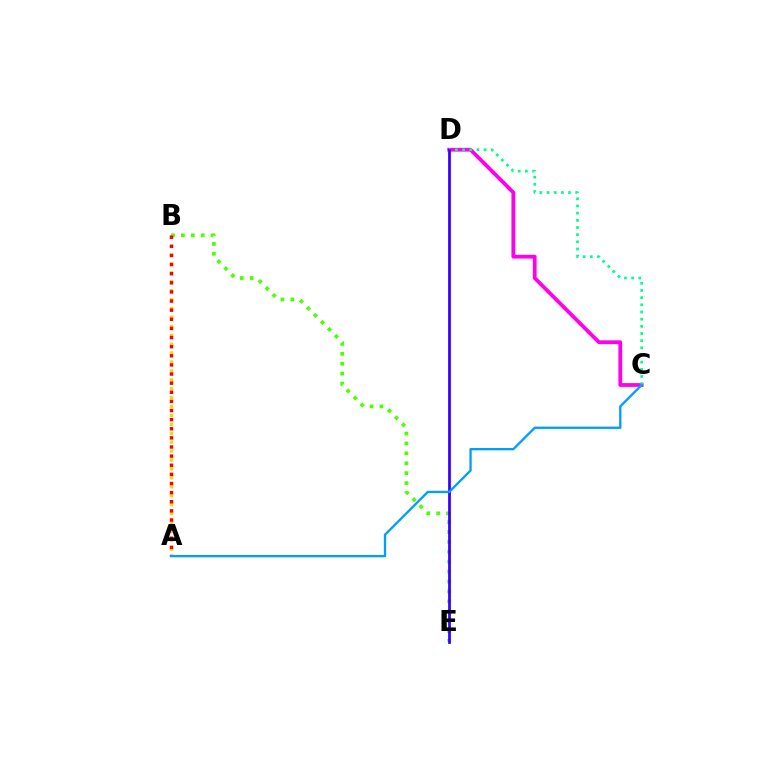{('C', 'D'): [{'color': '#ff00ed', 'line_style': 'solid', 'thickness': 2.72}, {'color': '#00ff86', 'line_style': 'dotted', 'thickness': 1.95}], ('B', 'E'): [{'color': '#4fff00', 'line_style': 'dotted', 'thickness': 2.69}], ('A', 'B'): [{'color': '#ffd500', 'line_style': 'dotted', 'thickness': 2.42}, {'color': '#ff0000', 'line_style': 'dotted', 'thickness': 2.48}], ('D', 'E'): [{'color': '#3700ff', 'line_style': 'solid', 'thickness': 1.98}], ('A', 'C'): [{'color': '#009eff', 'line_style': 'solid', 'thickness': 1.67}]}